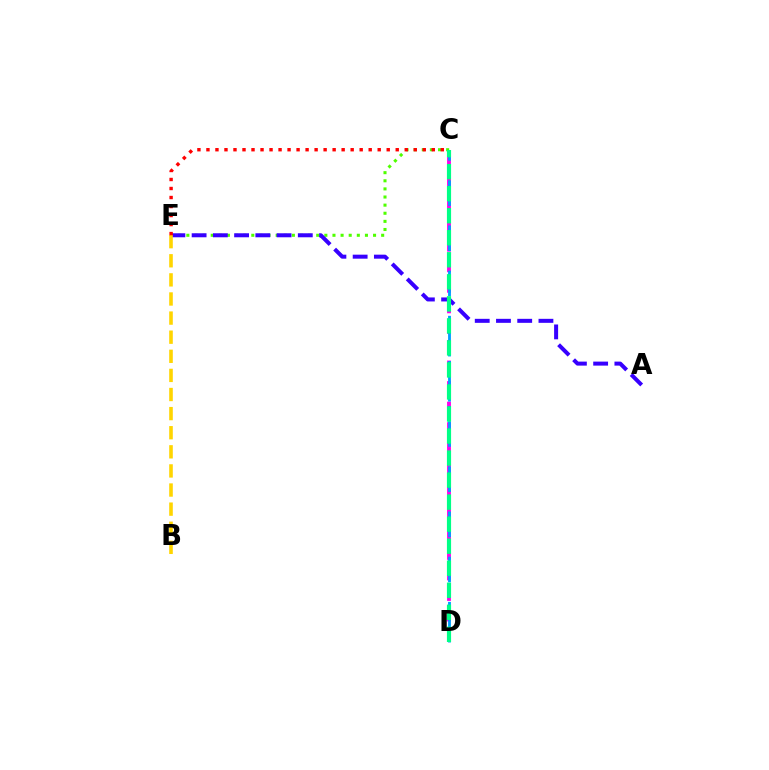{('C', 'E'): [{'color': '#4fff00', 'line_style': 'dotted', 'thickness': 2.21}, {'color': '#ff0000', 'line_style': 'dotted', 'thickness': 2.45}], ('A', 'E'): [{'color': '#3700ff', 'line_style': 'dashed', 'thickness': 2.89}], ('C', 'D'): [{'color': '#ff00ed', 'line_style': 'dashed', 'thickness': 2.79}, {'color': '#009eff', 'line_style': 'dashed', 'thickness': 2.05}, {'color': '#00ff86', 'line_style': 'dashed', 'thickness': 2.99}], ('B', 'E'): [{'color': '#ffd500', 'line_style': 'dashed', 'thickness': 2.6}]}